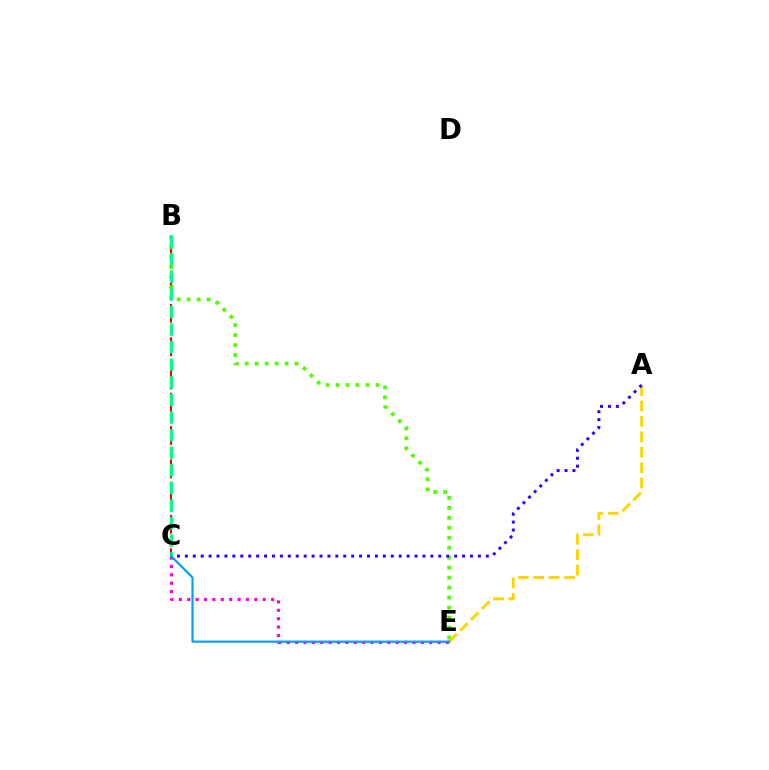{('B', 'C'): [{'color': '#ff0000', 'line_style': 'dashed', 'thickness': 1.51}, {'color': '#00ff86', 'line_style': 'dashed', 'thickness': 2.39}], ('A', 'E'): [{'color': '#ffd500', 'line_style': 'dashed', 'thickness': 2.09}], ('B', 'E'): [{'color': '#4fff00', 'line_style': 'dotted', 'thickness': 2.71}], ('C', 'E'): [{'color': '#ff00ed', 'line_style': 'dotted', 'thickness': 2.28}, {'color': '#009eff', 'line_style': 'solid', 'thickness': 1.57}], ('A', 'C'): [{'color': '#3700ff', 'line_style': 'dotted', 'thickness': 2.15}]}